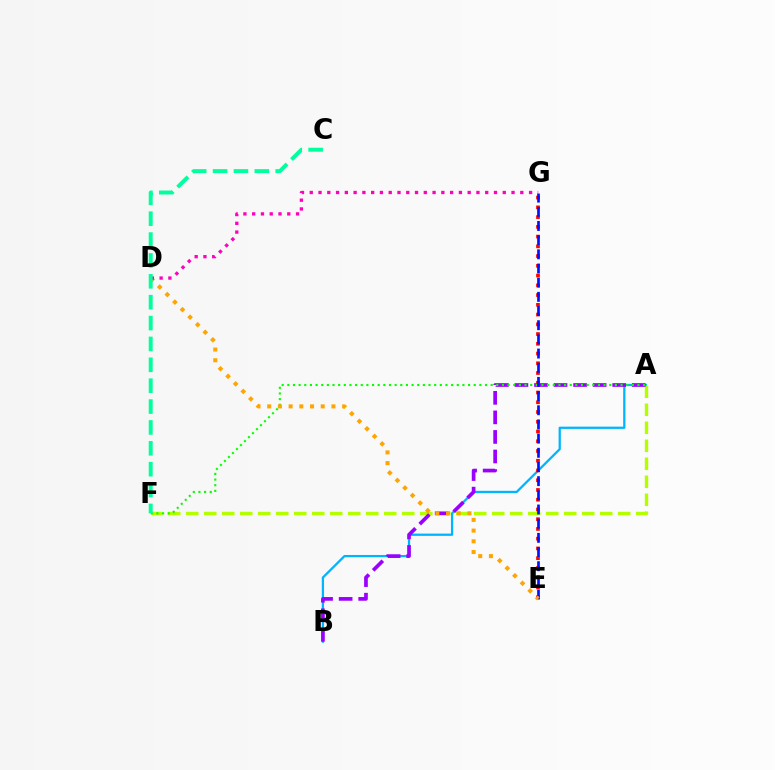{('A', 'B'): [{'color': '#00b5ff', 'line_style': 'solid', 'thickness': 1.63}, {'color': '#9b00ff', 'line_style': 'dashed', 'thickness': 2.66}], ('A', 'F'): [{'color': '#b3ff00', 'line_style': 'dashed', 'thickness': 2.45}, {'color': '#08ff00', 'line_style': 'dotted', 'thickness': 1.53}], ('E', 'G'): [{'color': '#ff0000', 'line_style': 'dotted', 'thickness': 2.65}, {'color': '#0010ff', 'line_style': 'dashed', 'thickness': 1.93}], ('D', 'E'): [{'color': '#ffa500', 'line_style': 'dotted', 'thickness': 2.91}], ('D', 'G'): [{'color': '#ff00bd', 'line_style': 'dotted', 'thickness': 2.38}], ('C', 'F'): [{'color': '#00ff9d', 'line_style': 'dashed', 'thickness': 2.84}]}